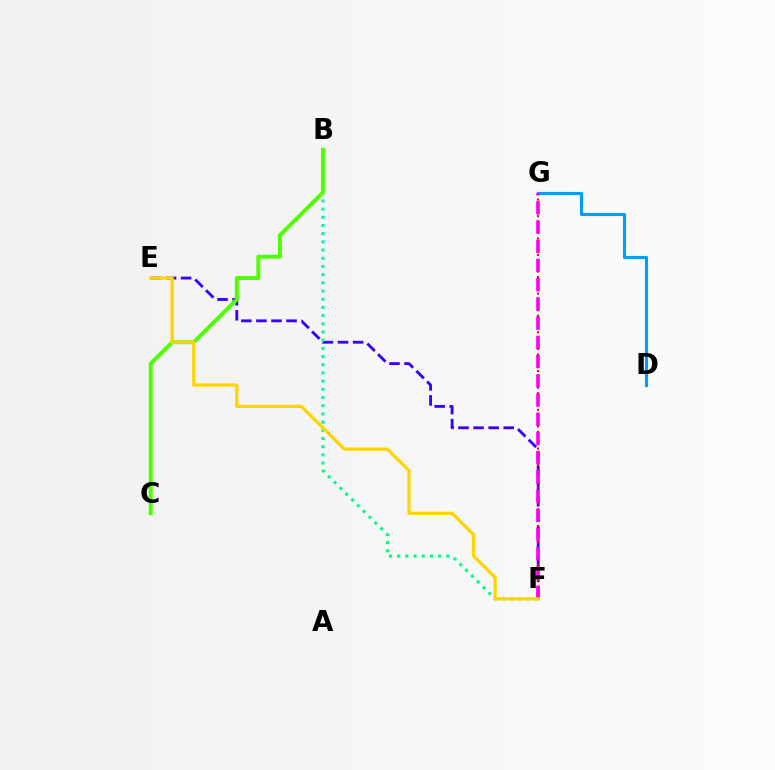{('E', 'F'): [{'color': '#3700ff', 'line_style': 'dashed', 'thickness': 2.05}, {'color': '#ffd500', 'line_style': 'solid', 'thickness': 2.32}], ('D', 'G'): [{'color': '#009eff', 'line_style': 'solid', 'thickness': 2.25}], ('B', 'F'): [{'color': '#00ff86', 'line_style': 'dotted', 'thickness': 2.23}], ('F', 'G'): [{'color': '#ff0000', 'line_style': 'dotted', 'thickness': 1.5}, {'color': '#ff00ed', 'line_style': 'dashed', 'thickness': 2.61}], ('B', 'C'): [{'color': '#4fff00', 'line_style': 'solid', 'thickness': 2.83}]}